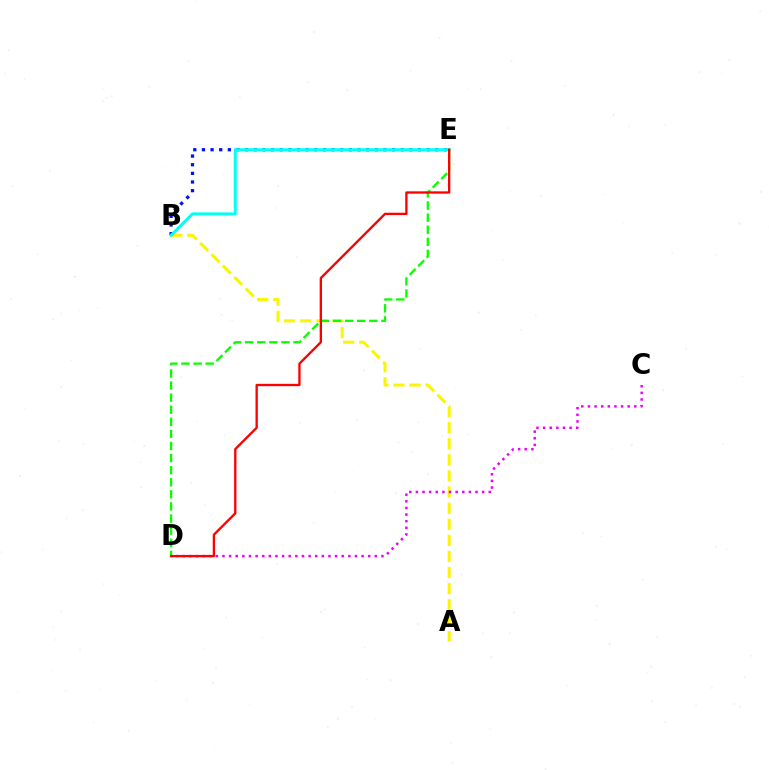{('A', 'B'): [{'color': '#fcf500', 'line_style': 'dashed', 'thickness': 2.19}], ('C', 'D'): [{'color': '#ee00ff', 'line_style': 'dotted', 'thickness': 1.8}], ('B', 'E'): [{'color': '#0010ff', 'line_style': 'dotted', 'thickness': 2.35}, {'color': '#00fff6', 'line_style': 'solid', 'thickness': 2.14}], ('D', 'E'): [{'color': '#08ff00', 'line_style': 'dashed', 'thickness': 1.64}, {'color': '#ff0000', 'line_style': 'solid', 'thickness': 1.68}]}